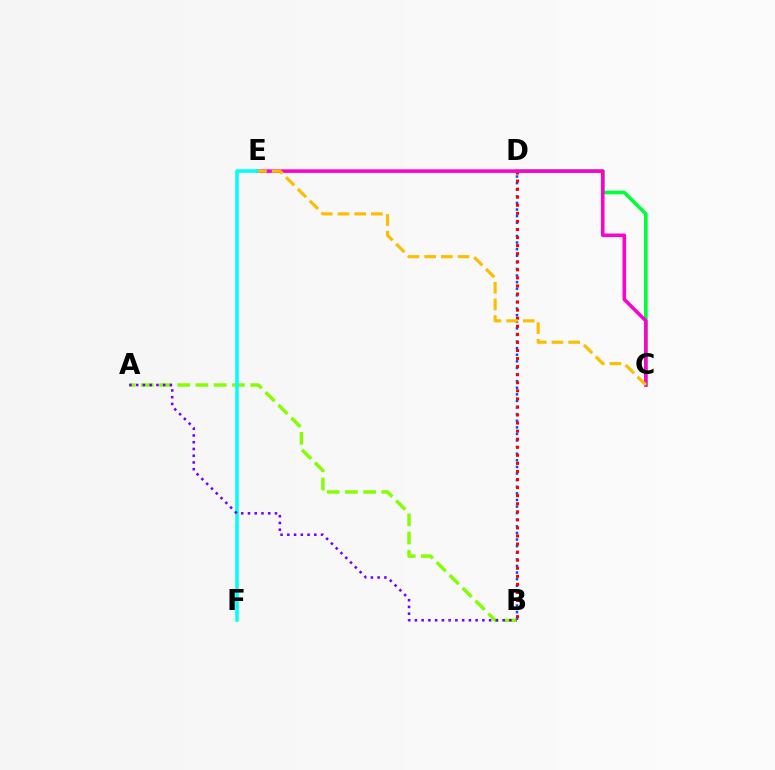{('C', 'D'): [{'color': '#00ff39', 'line_style': 'solid', 'thickness': 2.62}], ('B', 'D'): [{'color': '#004bff', 'line_style': 'dotted', 'thickness': 1.79}, {'color': '#ff0000', 'line_style': 'dotted', 'thickness': 2.19}], ('C', 'E'): [{'color': '#ff00cf', 'line_style': 'solid', 'thickness': 2.57}, {'color': '#ffbd00', 'line_style': 'dashed', 'thickness': 2.27}], ('A', 'B'): [{'color': '#84ff00', 'line_style': 'dashed', 'thickness': 2.48}, {'color': '#7200ff', 'line_style': 'dotted', 'thickness': 1.83}], ('E', 'F'): [{'color': '#00fff6', 'line_style': 'solid', 'thickness': 2.54}]}